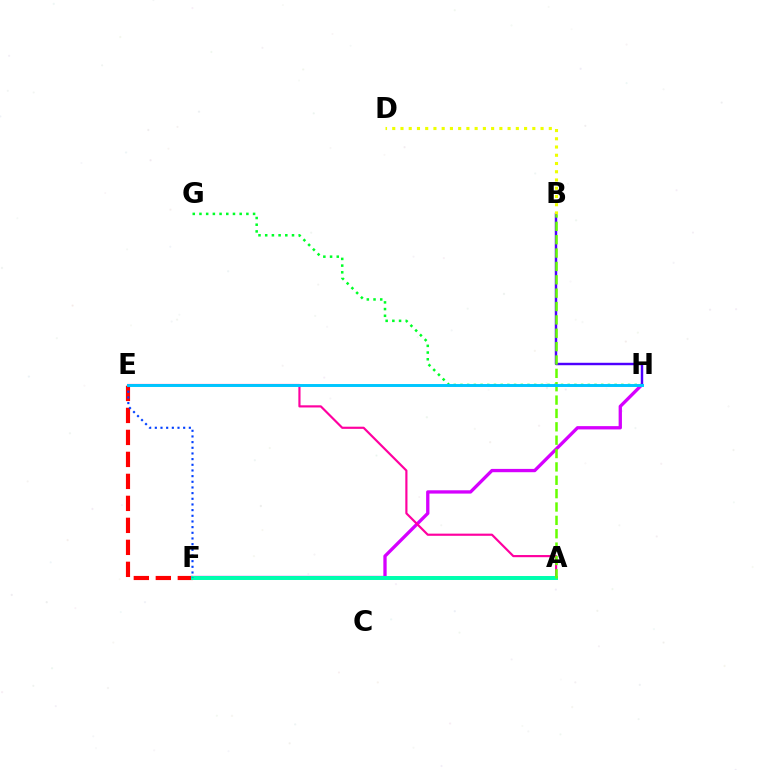{('F', 'H'): [{'color': '#d600ff', 'line_style': 'solid', 'thickness': 2.38}], ('B', 'H'): [{'color': '#4f00ff', 'line_style': 'solid', 'thickness': 1.75}], ('E', 'F'): [{'color': '#ff0000', 'line_style': 'dashed', 'thickness': 2.99}, {'color': '#003fff', 'line_style': 'dotted', 'thickness': 1.54}], ('G', 'H'): [{'color': '#00ff27', 'line_style': 'dotted', 'thickness': 1.82}], ('A', 'E'): [{'color': '#ff00a0', 'line_style': 'solid', 'thickness': 1.56}], ('A', 'F'): [{'color': '#ff8800', 'line_style': 'dotted', 'thickness': 1.71}, {'color': '#00ffaf', 'line_style': 'solid', 'thickness': 2.85}], ('B', 'D'): [{'color': '#eeff00', 'line_style': 'dotted', 'thickness': 2.24}], ('A', 'B'): [{'color': '#66ff00', 'line_style': 'dashed', 'thickness': 1.82}], ('E', 'H'): [{'color': '#00c7ff', 'line_style': 'solid', 'thickness': 2.12}]}